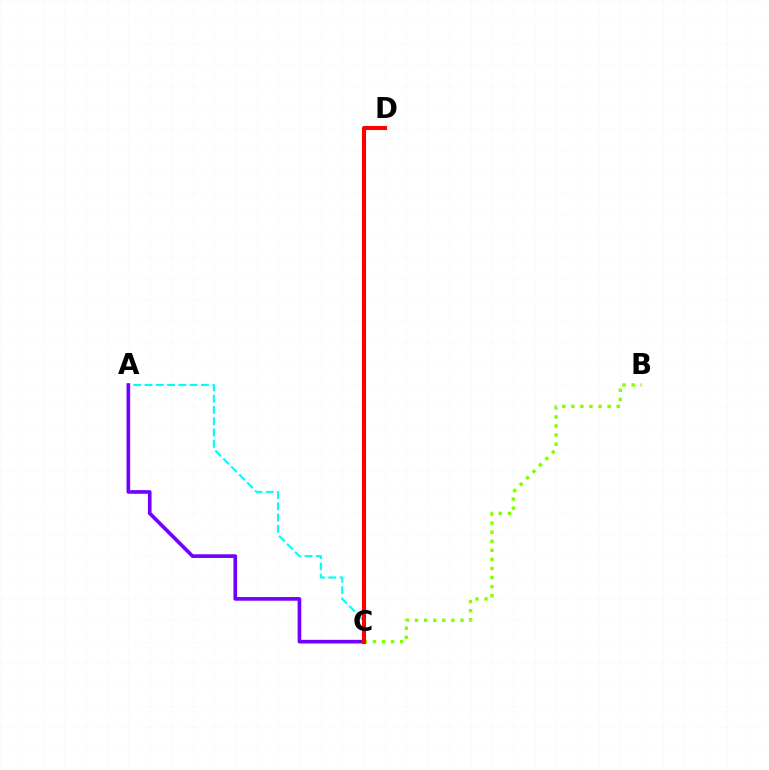{('B', 'C'): [{'color': '#84ff00', 'line_style': 'dotted', 'thickness': 2.47}], ('A', 'C'): [{'color': '#00fff6', 'line_style': 'dashed', 'thickness': 1.53}, {'color': '#7200ff', 'line_style': 'solid', 'thickness': 2.63}], ('C', 'D'): [{'color': '#ff0000', 'line_style': 'solid', 'thickness': 2.93}]}